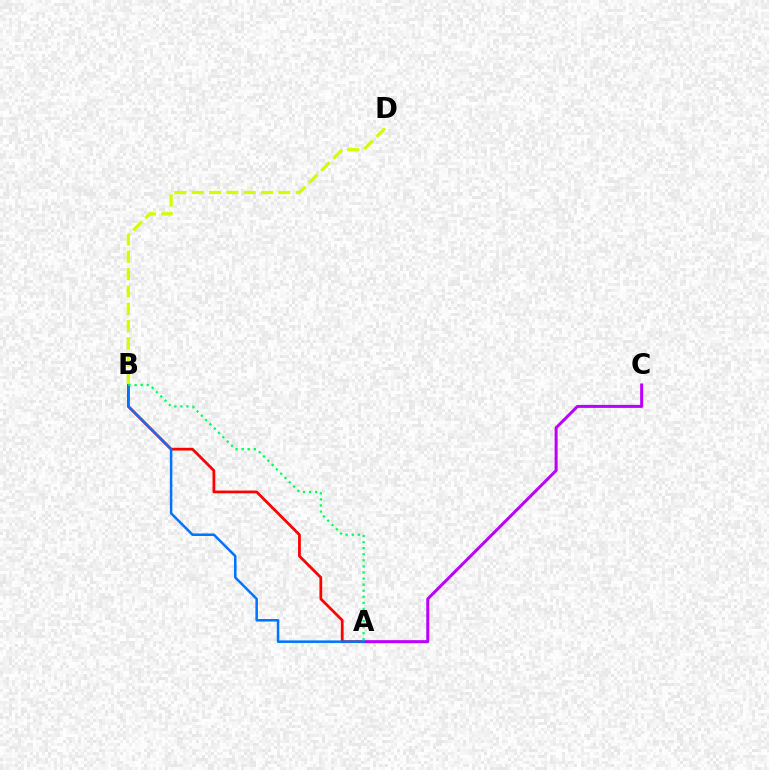{('A', 'B'): [{'color': '#ff0000', 'line_style': 'solid', 'thickness': 1.99}, {'color': '#0074ff', 'line_style': 'solid', 'thickness': 1.81}, {'color': '#00ff5c', 'line_style': 'dotted', 'thickness': 1.65}], ('A', 'C'): [{'color': '#b900ff', 'line_style': 'solid', 'thickness': 2.17}], ('B', 'D'): [{'color': '#d1ff00', 'line_style': 'dashed', 'thickness': 2.35}]}